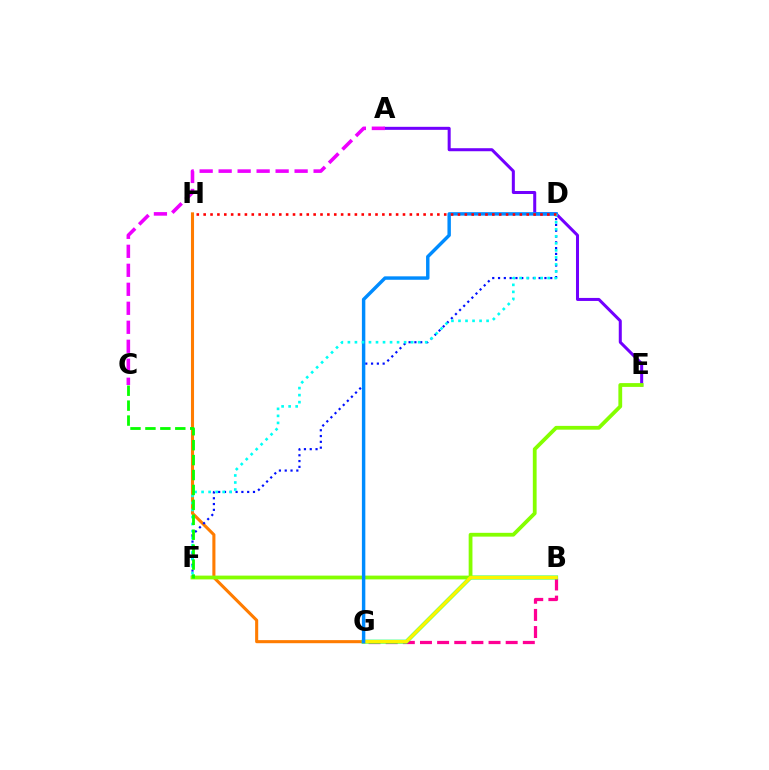{('A', 'E'): [{'color': '#7200ff', 'line_style': 'solid', 'thickness': 2.18}], ('B', 'G'): [{'color': '#ff0094', 'line_style': 'dashed', 'thickness': 2.33}, {'color': '#00ff74', 'line_style': 'solid', 'thickness': 2.85}, {'color': '#fcf500', 'line_style': 'solid', 'thickness': 2.44}], ('G', 'H'): [{'color': '#ff7c00', 'line_style': 'solid', 'thickness': 2.22}], ('D', 'F'): [{'color': '#0010ff', 'line_style': 'dotted', 'thickness': 1.58}, {'color': '#00fff6', 'line_style': 'dotted', 'thickness': 1.91}], ('E', 'F'): [{'color': '#84ff00', 'line_style': 'solid', 'thickness': 2.73}], ('D', 'G'): [{'color': '#008cff', 'line_style': 'solid', 'thickness': 2.47}], ('D', 'H'): [{'color': '#ff0000', 'line_style': 'dotted', 'thickness': 1.87}], ('C', 'F'): [{'color': '#08ff00', 'line_style': 'dashed', 'thickness': 2.03}], ('A', 'C'): [{'color': '#ee00ff', 'line_style': 'dashed', 'thickness': 2.58}]}